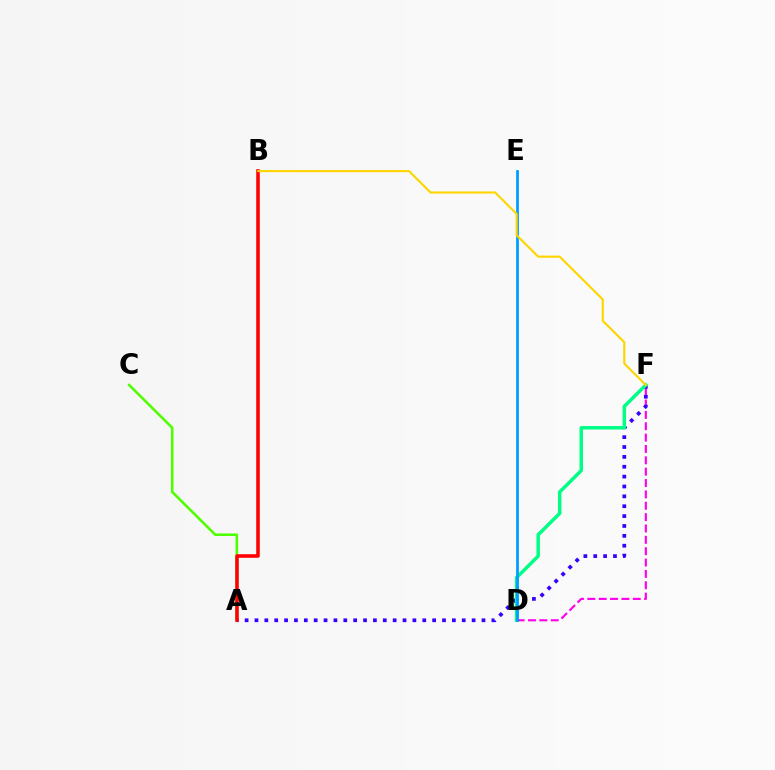{('A', 'C'): [{'color': '#4fff00', 'line_style': 'solid', 'thickness': 1.86}], ('D', 'F'): [{'color': '#ff00ed', 'line_style': 'dashed', 'thickness': 1.54}, {'color': '#00ff86', 'line_style': 'solid', 'thickness': 2.51}], ('A', 'F'): [{'color': '#3700ff', 'line_style': 'dotted', 'thickness': 2.68}], ('D', 'E'): [{'color': '#009eff', 'line_style': 'solid', 'thickness': 2.0}], ('A', 'B'): [{'color': '#ff0000', 'line_style': 'solid', 'thickness': 2.55}], ('B', 'F'): [{'color': '#ffd500', 'line_style': 'solid', 'thickness': 1.53}]}